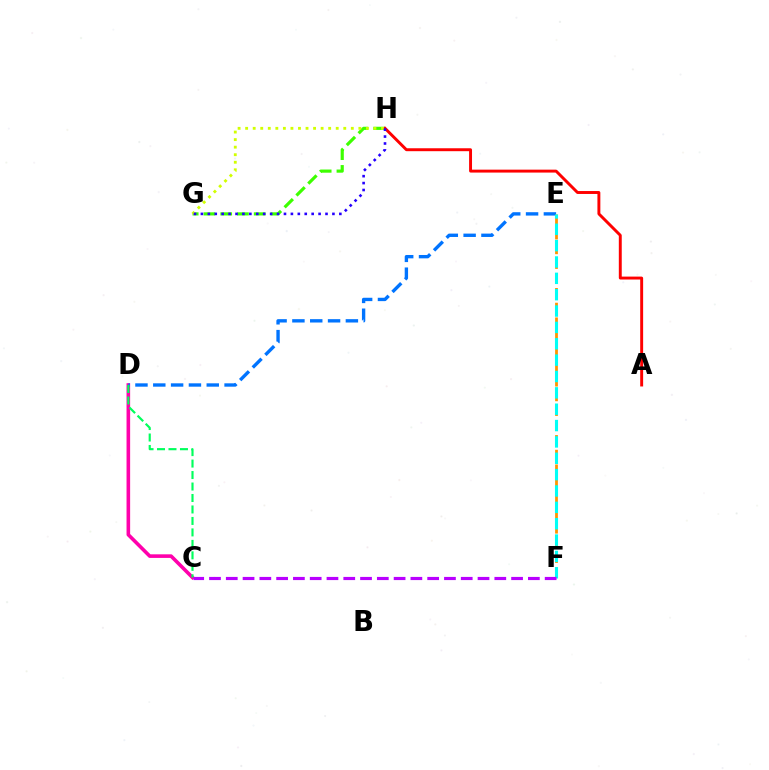{('G', 'H'): [{'color': '#3dff00', 'line_style': 'dashed', 'thickness': 2.27}, {'color': '#d1ff00', 'line_style': 'dotted', 'thickness': 2.05}, {'color': '#2500ff', 'line_style': 'dotted', 'thickness': 1.88}], ('A', 'H'): [{'color': '#ff0000', 'line_style': 'solid', 'thickness': 2.11}], ('C', 'D'): [{'color': '#ff00ac', 'line_style': 'solid', 'thickness': 2.59}, {'color': '#00ff5c', 'line_style': 'dashed', 'thickness': 1.56}], ('D', 'E'): [{'color': '#0074ff', 'line_style': 'dashed', 'thickness': 2.42}], ('E', 'F'): [{'color': '#ff9400', 'line_style': 'dashed', 'thickness': 2.0}, {'color': '#00fff6', 'line_style': 'dashed', 'thickness': 2.22}], ('C', 'F'): [{'color': '#b900ff', 'line_style': 'dashed', 'thickness': 2.28}]}